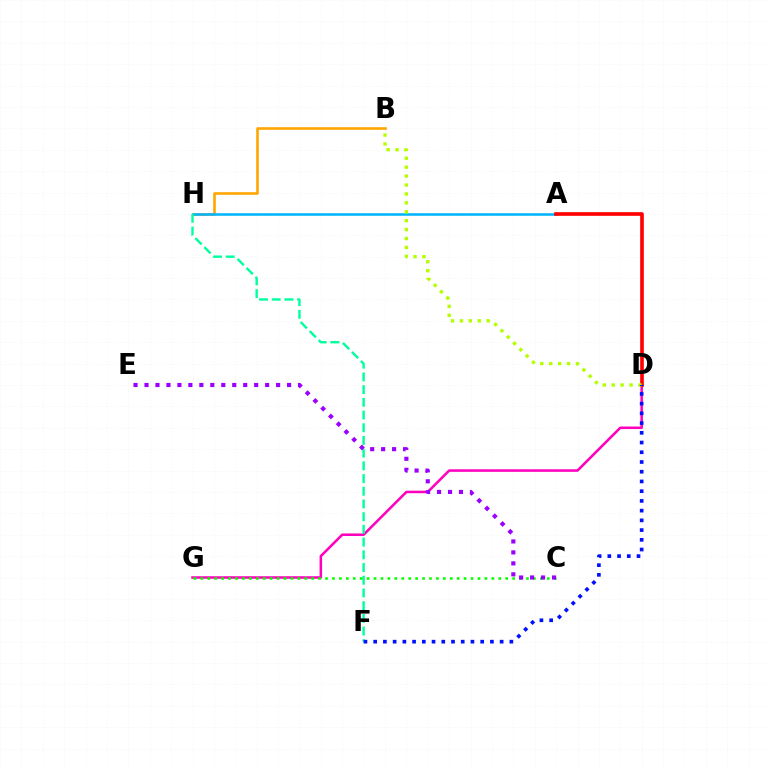{('B', 'H'): [{'color': '#ffa500', 'line_style': 'solid', 'thickness': 1.87}], ('D', 'G'): [{'color': '#ff00bd', 'line_style': 'solid', 'thickness': 1.83}], ('A', 'H'): [{'color': '#00b5ff', 'line_style': 'solid', 'thickness': 1.83}], ('A', 'D'): [{'color': '#ff0000', 'line_style': 'solid', 'thickness': 2.62}], ('F', 'H'): [{'color': '#00ff9d', 'line_style': 'dashed', 'thickness': 1.73}], ('C', 'G'): [{'color': '#08ff00', 'line_style': 'dotted', 'thickness': 1.88}], ('B', 'D'): [{'color': '#b3ff00', 'line_style': 'dotted', 'thickness': 2.42}], ('C', 'E'): [{'color': '#9b00ff', 'line_style': 'dotted', 'thickness': 2.98}], ('D', 'F'): [{'color': '#0010ff', 'line_style': 'dotted', 'thickness': 2.64}]}